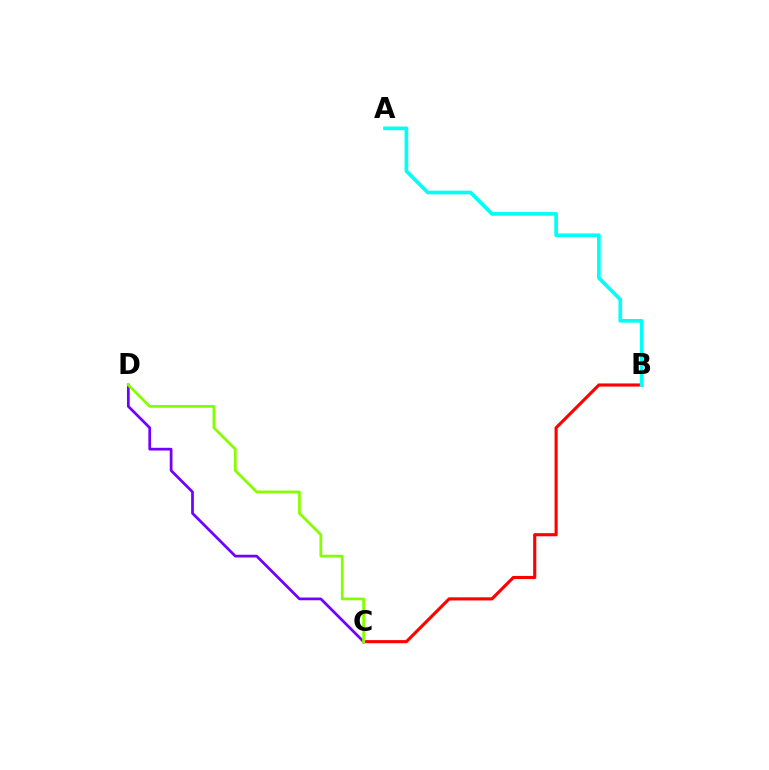{('C', 'D'): [{'color': '#7200ff', 'line_style': 'solid', 'thickness': 1.97}, {'color': '#84ff00', 'line_style': 'solid', 'thickness': 1.98}], ('B', 'C'): [{'color': '#ff0000', 'line_style': 'solid', 'thickness': 2.25}], ('A', 'B'): [{'color': '#00fff6', 'line_style': 'solid', 'thickness': 2.65}]}